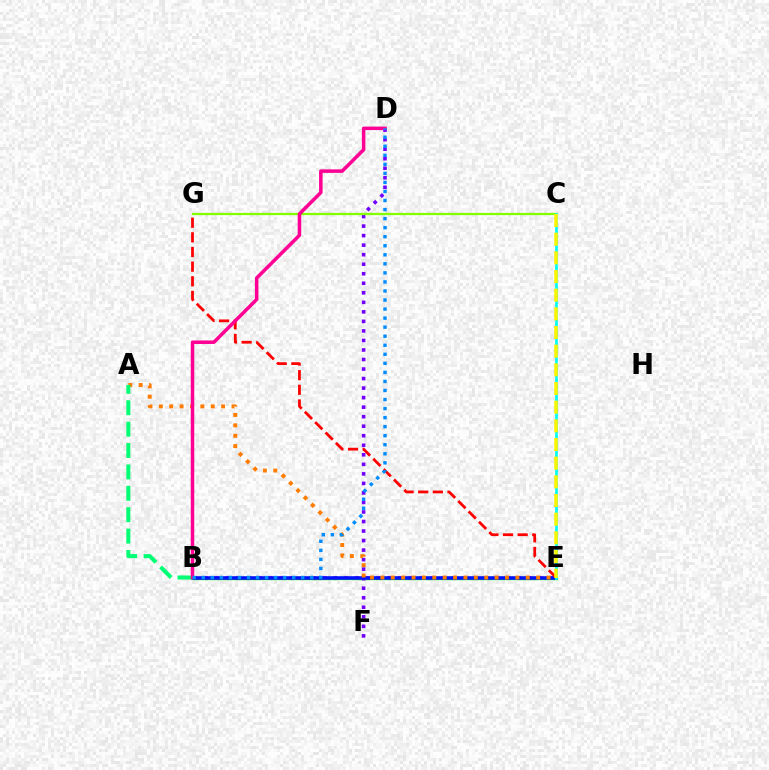{('B', 'E'): [{'color': '#ee00ff', 'line_style': 'dotted', 'thickness': 2.93}, {'color': '#08ff00', 'line_style': 'solid', 'thickness': 2.39}, {'color': '#0010ff', 'line_style': 'solid', 'thickness': 2.57}], ('D', 'F'): [{'color': '#7200ff', 'line_style': 'dotted', 'thickness': 2.59}], ('A', 'E'): [{'color': '#ff7c00', 'line_style': 'dotted', 'thickness': 2.82}], ('A', 'B'): [{'color': '#00ff74', 'line_style': 'dashed', 'thickness': 2.91}], ('E', 'G'): [{'color': '#ff0000', 'line_style': 'dashed', 'thickness': 1.99}], ('C', 'G'): [{'color': '#84ff00', 'line_style': 'solid', 'thickness': 1.64}], ('C', 'E'): [{'color': '#00fff6', 'line_style': 'solid', 'thickness': 1.95}, {'color': '#fcf500', 'line_style': 'dashed', 'thickness': 2.54}], ('B', 'D'): [{'color': '#ff0094', 'line_style': 'solid', 'thickness': 2.53}, {'color': '#008cff', 'line_style': 'dotted', 'thickness': 2.46}]}